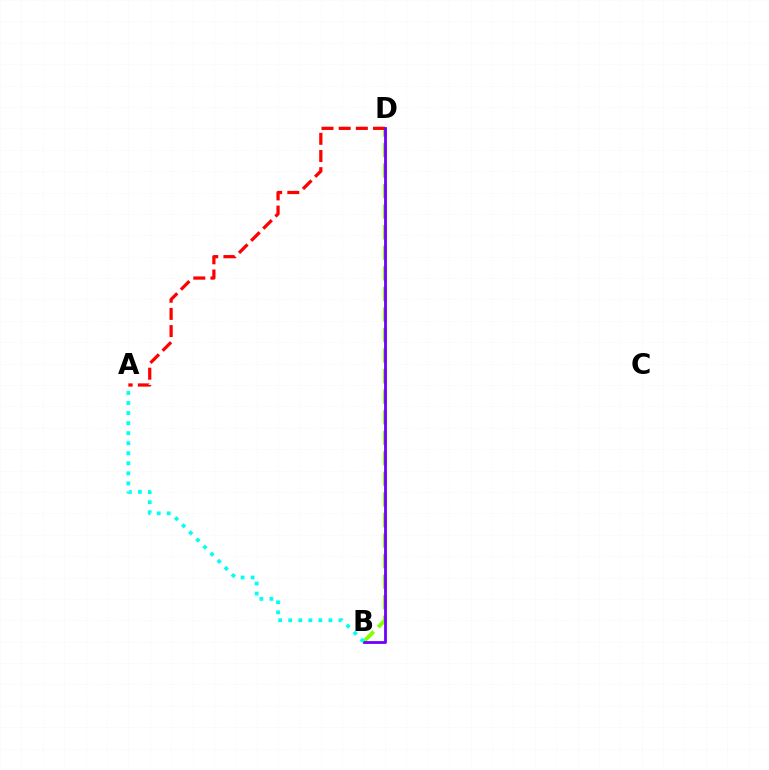{('B', 'D'): [{'color': '#84ff00', 'line_style': 'dashed', 'thickness': 2.79}, {'color': '#7200ff', 'line_style': 'solid', 'thickness': 2.02}], ('A', 'D'): [{'color': '#ff0000', 'line_style': 'dashed', 'thickness': 2.33}], ('A', 'B'): [{'color': '#00fff6', 'line_style': 'dotted', 'thickness': 2.73}]}